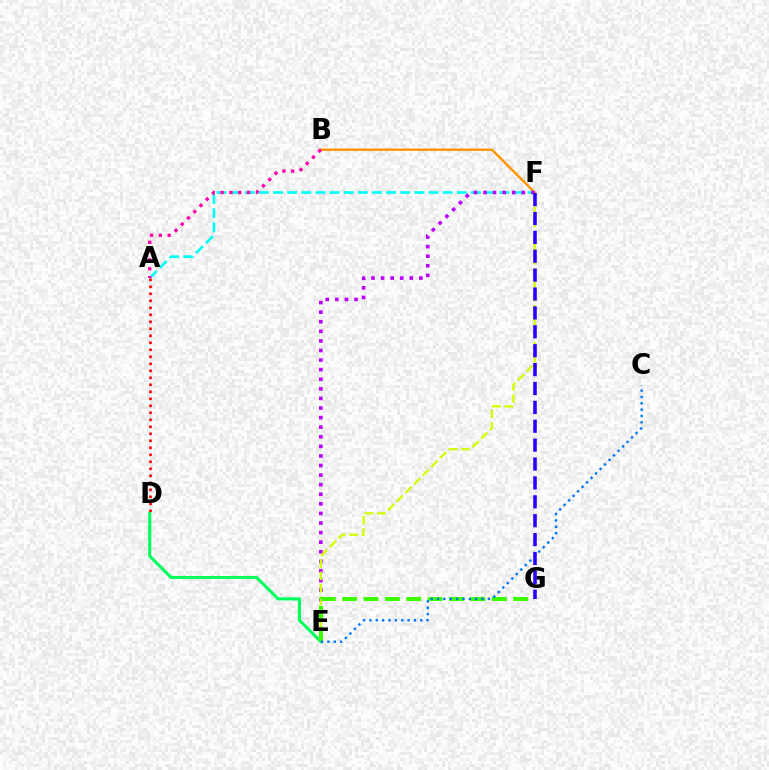{('A', 'F'): [{'color': '#00fff6', 'line_style': 'dashed', 'thickness': 1.92}], ('B', 'F'): [{'color': '#ff9400', 'line_style': 'solid', 'thickness': 1.73}], ('E', 'F'): [{'color': '#b900ff', 'line_style': 'dotted', 'thickness': 2.6}, {'color': '#d1ff00', 'line_style': 'dashed', 'thickness': 1.67}], ('D', 'E'): [{'color': '#00ff5c', 'line_style': 'solid', 'thickness': 2.23}], ('E', 'G'): [{'color': '#3dff00', 'line_style': 'dashed', 'thickness': 2.9}], ('C', 'E'): [{'color': '#0074ff', 'line_style': 'dotted', 'thickness': 1.73}], ('A', 'B'): [{'color': '#ff00ac', 'line_style': 'dotted', 'thickness': 2.4}], ('F', 'G'): [{'color': '#2500ff', 'line_style': 'dashed', 'thickness': 2.57}], ('A', 'D'): [{'color': '#ff0000', 'line_style': 'dotted', 'thickness': 1.9}]}